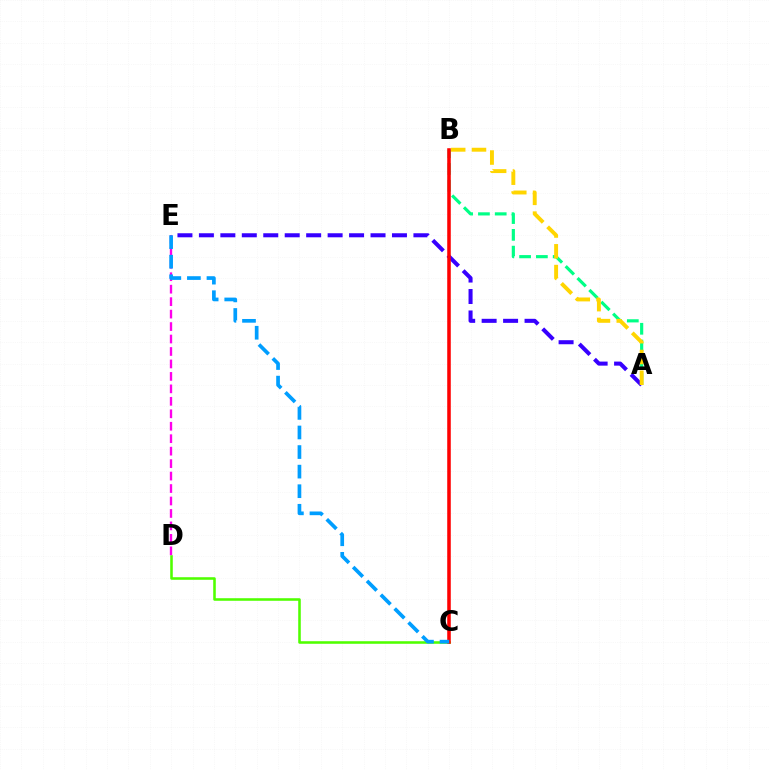{('A', 'B'): [{'color': '#00ff86', 'line_style': 'dashed', 'thickness': 2.28}, {'color': '#ffd500', 'line_style': 'dashed', 'thickness': 2.82}], ('A', 'E'): [{'color': '#3700ff', 'line_style': 'dashed', 'thickness': 2.91}], ('C', 'D'): [{'color': '#4fff00', 'line_style': 'solid', 'thickness': 1.84}], ('D', 'E'): [{'color': '#ff00ed', 'line_style': 'dashed', 'thickness': 1.69}], ('B', 'C'): [{'color': '#ff0000', 'line_style': 'solid', 'thickness': 2.55}], ('C', 'E'): [{'color': '#009eff', 'line_style': 'dashed', 'thickness': 2.66}]}